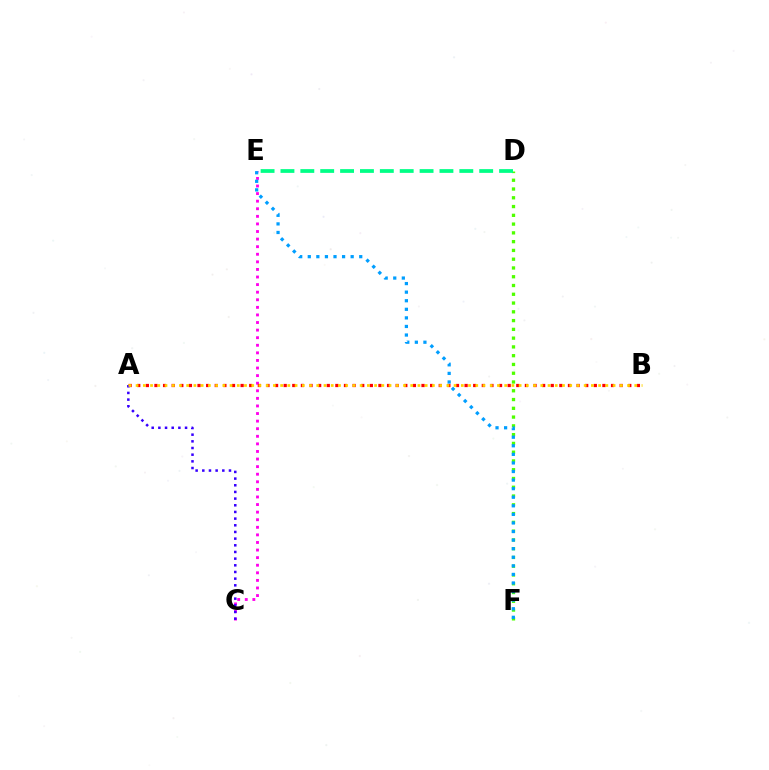{('C', 'E'): [{'color': '#ff00ed', 'line_style': 'dotted', 'thickness': 2.06}], ('D', 'F'): [{'color': '#4fff00', 'line_style': 'dotted', 'thickness': 2.38}], ('A', 'B'): [{'color': '#ff0000', 'line_style': 'dotted', 'thickness': 2.34}, {'color': '#ffd500', 'line_style': 'dotted', 'thickness': 1.96}], ('A', 'C'): [{'color': '#3700ff', 'line_style': 'dotted', 'thickness': 1.81}], ('E', 'F'): [{'color': '#009eff', 'line_style': 'dotted', 'thickness': 2.33}], ('D', 'E'): [{'color': '#00ff86', 'line_style': 'dashed', 'thickness': 2.7}]}